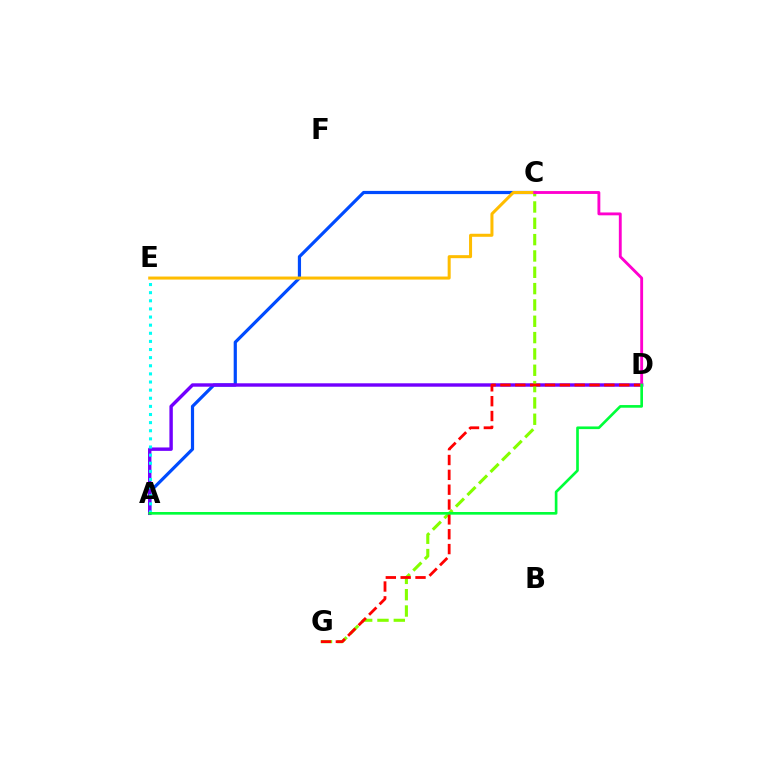{('A', 'C'): [{'color': '#004bff', 'line_style': 'solid', 'thickness': 2.3}], ('A', 'D'): [{'color': '#7200ff', 'line_style': 'solid', 'thickness': 2.46}, {'color': '#00ff39', 'line_style': 'solid', 'thickness': 1.92}], ('C', 'G'): [{'color': '#84ff00', 'line_style': 'dashed', 'thickness': 2.22}], ('A', 'E'): [{'color': '#00fff6', 'line_style': 'dotted', 'thickness': 2.21}], ('D', 'G'): [{'color': '#ff0000', 'line_style': 'dashed', 'thickness': 2.02}], ('C', 'E'): [{'color': '#ffbd00', 'line_style': 'solid', 'thickness': 2.18}], ('C', 'D'): [{'color': '#ff00cf', 'line_style': 'solid', 'thickness': 2.06}]}